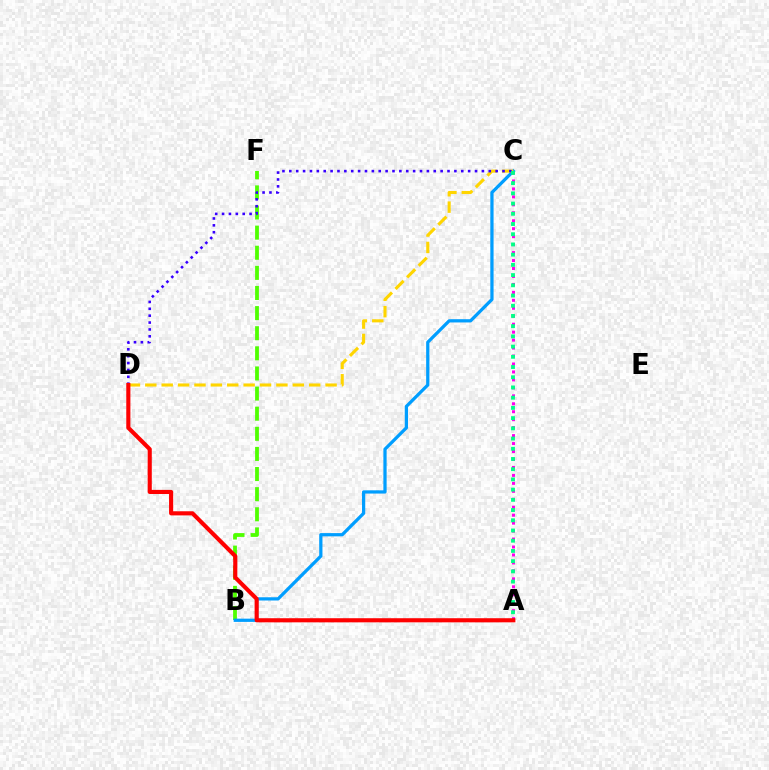{('B', 'F'): [{'color': '#4fff00', 'line_style': 'dashed', 'thickness': 2.73}], ('B', 'C'): [{'color': '#009eff', 'line_style': 'solid', 'thickness': 2.33}], ('A', 'C'): [{'color': '#ff00ed', 'line_style': 'dotted', 'thickness': 2.16}, {'color': '#00ff86', 'line_style': 'dotted', 'thickness': 2.78}], ('C', 'D'): [{'color': '#ffd500', 'line_style': 'dashed', 'thickness': 2.23}, {'color': '#3700ff', 'line_style': 'dotted', 'thickness': 1.87}], ('A', 'D'): [{'color': '#ff0000', 'line_style': 'solid', 'thickness': 2.97}]}